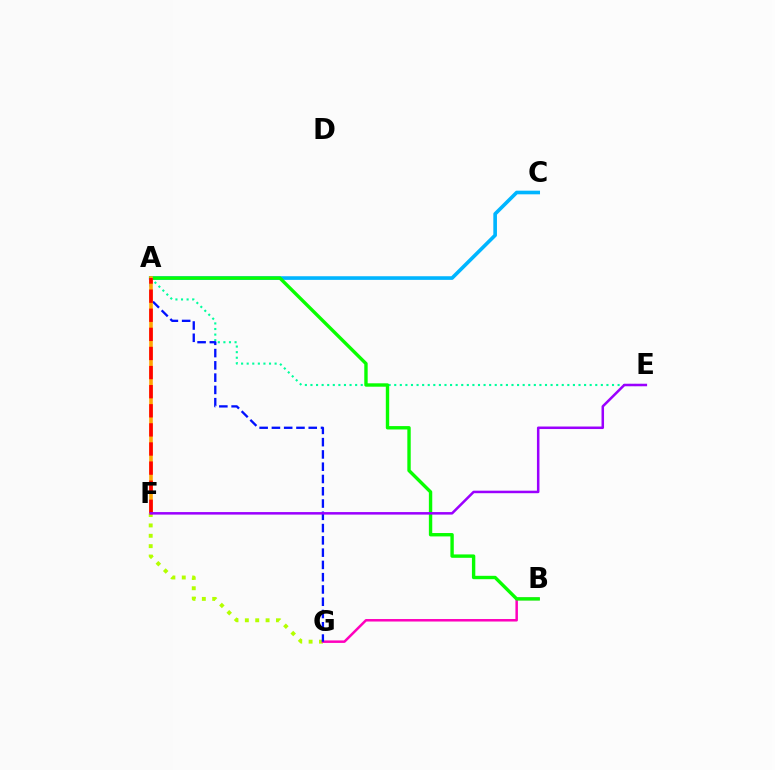{('A', 'E'): [{'color': '#00ff9d', 'line_style': 'dotted', 'thickness': 1.52}], ('F', 'G'): [{'color': '#b3ff00', 'line_style': 'dotted', 'thickness': 2.82}], ('A', 'C'): [{'color': '#00b5ff', 'line_style': 'solid', 'thickness': 2.61}], ('B', 'G'): [{'color': '#ff00bd', 'line_style': 'solid', 'thickness': 1.8}], ('A', 'B'): [{'color': '#08ff00', 'line_style': 'solid', 'thickness': 2.44}], ('A', 'G'): [{'color': '#0010ff', 'line_style': 'dashed', 'thickness': 1.67}], ('A', 'F'): [{'color': '#ffa500', 'line_style': 'solid', 'thickness': 2.59}, {'color': '#ff0000', 'line_style': 'dashed', 'thickness': 2.6}], ('E', 'F'): [{'color': '#9b00ff', 'line_style': 'solid', 'thickness': 1.81}]}